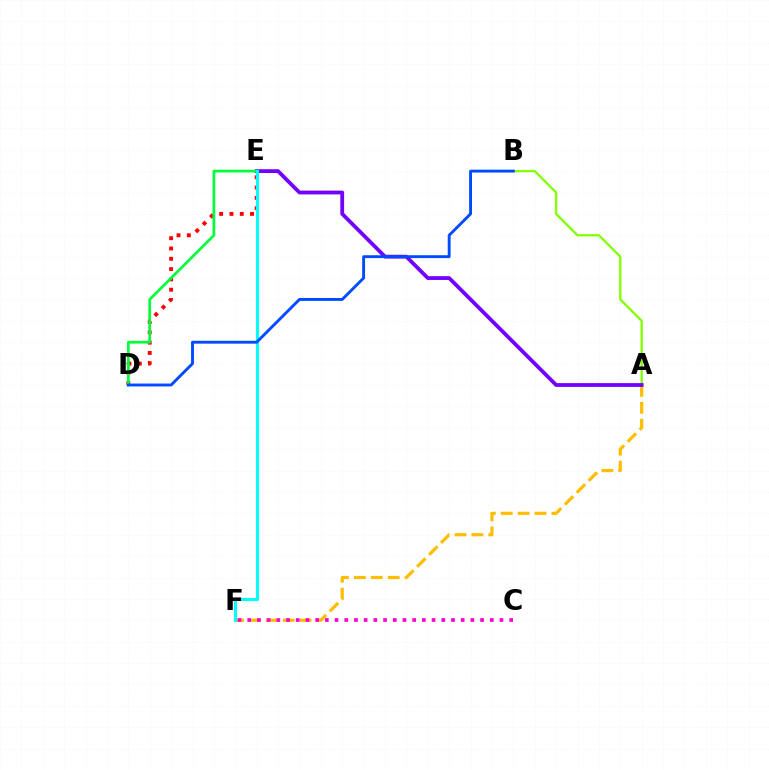{('A', 'F'): [{'color': '#ffbd00', 'line_style': 'dashed', 'thickness': 2.3}], ('A', 'B'): [{'color': '#84ff00', 'line_style': 'solid', 'thickness': 1.66}], ('A', 'E'): [{'color': '#7200ff', 'line_style': 'solid', 'thickness': 2.73}], ('D', 'E'): [{'color': '#ff0000', 'line_style': 'dotted', 'thickness': 2.8}, {'color': '#00ff39', 'line_style': 'solid', 'thickness': 1.96}], ('E', 'F'): [{'color': '#00fff6', 'line_style': 'solid', 'thickness': 2.25}], ('B', 'D'): [{'color': '#004bff', 'line_style': 'solid', 'thickness': 2.08}], ('C', 'F'): [{'color': '#ff00cf', 'line_style': 'dotted', 'thickness': 2.64}]}